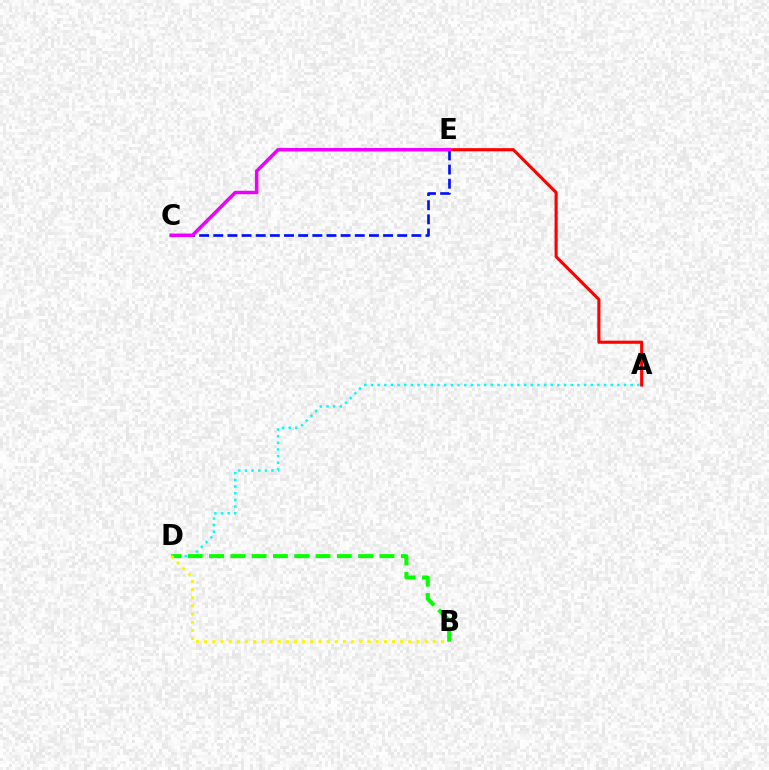{('C', 'E'): [{'color': '#0010ff', 'line_style': 'dashed', 'thickness': 1.92}, {'color': '#ee00ff', 'line_style': 'solid', 'thickness': 2.52}], ('A', 'D'): [{'color': '#00fff6', 'line_style': 'dotted', 'thickness': 1.81}], ('B', 'D'): [{'color': '#08ff00', 'line_style': 'dashed', 'thickness': 2.89}, {'color': '#fcf500', 'line_style': 'dotted', 'thickness': 2.22}], ('A', 'E'): [{'color': '#ff0000', 'line_style': 'solid', 'thickness': 2.25}]}